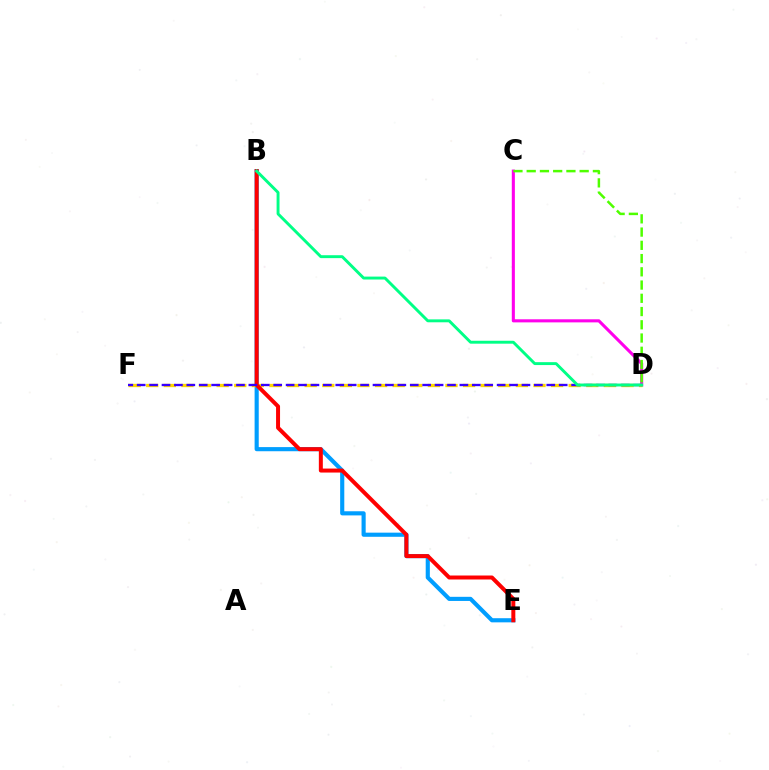{('C', 'D'): [{'color': '#ff00ed', 'line_style': 'solid', 'thickness': 2.22}, {'color': '#4fff00', 'line_style': 'dashed', 'thickness': 1.8}], ('B', 'E'): [{'color': '#009eff', 'line_style': 'solid', 'thickness': 2.98}, {'color': '#ff0000', 'line_style': 'solid', 'thickness': 2.87}], ('D', 'F'): [{'color': '#ffd500', 'line_style': 'dashed', 'thickness': 2.39}, {'color': '#3700ff', 'line_style': 'dashed', 'thickness': 1.69}], ('B', 'D'): [{'color': '#00ff86', 'line_style': 'solid', 'thickness': 2.1}]}